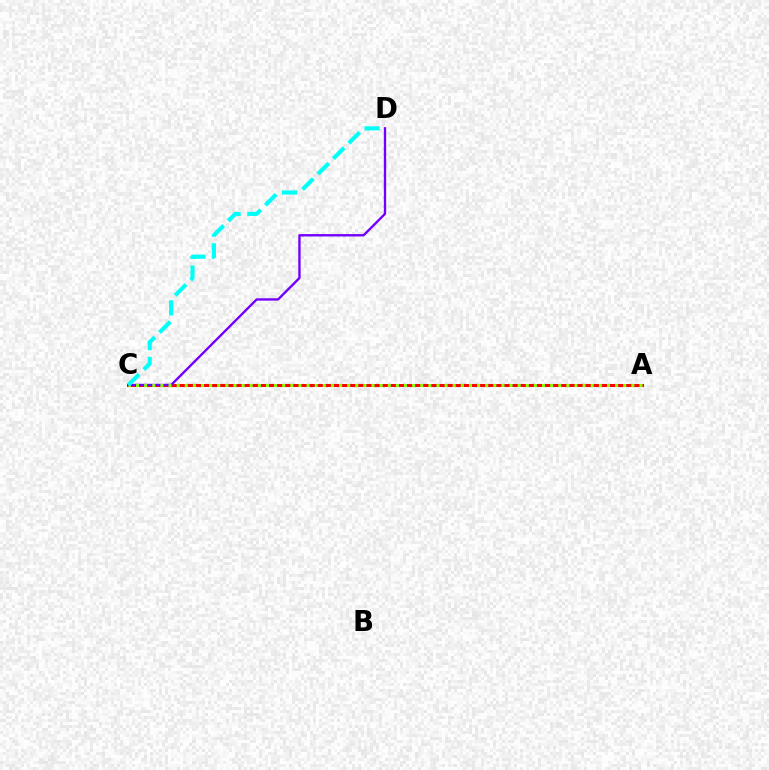{('A', 'C'): [{'color': '#ff0000', 'line_style': 'solid', 'thickness': 2.19}, {'color': '#84ff00', 'line_style': 'dotted', 'thickness': 2.21}], ('C', 'D'): [{'color': '#7200ff', 'line_style': 'solid', 'thickness': 1.7}, {'color': '#00fff6', 'line_style': 'dashed', 'thickness': 2.96}]}